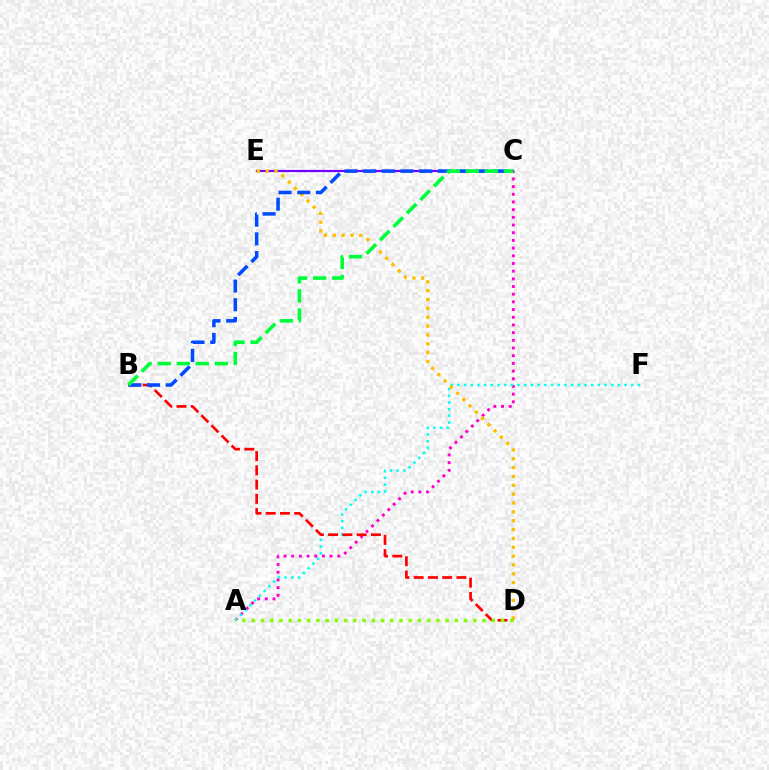{('C', 'E'): [{'color': '#7200ff', 'line_style': 'solid', 'thickness': 1.58}], ('A', 'C'): [{'color': '#ff00cf', 'line_style': 'dotted', 'thickness': 2.09}], ('A', 'F'): [{'color': '#00fff6', 'line_style': 'dotted', 'thickness': 1.82}], ('D', 'E'): [{'color': '#ffbd00', 'line_style': 'dotted', 'thickness': 2.4}], ('B', 'D'): [{'color': '#ff0000', 'line_style': 'dashed', 'thickness': 1.94}], ('B', 'C'): [{'color': '#004bff', 'line_style': 'dashed', 'thickness': 2.54}, {'color': '#00ff39', 'line_style': 'dashed', 'thickness': 2.59}], ('A', 'D'): [{'color': '#84ff00', 'line_style': 'dotted', 'thickness': 2.51}]}